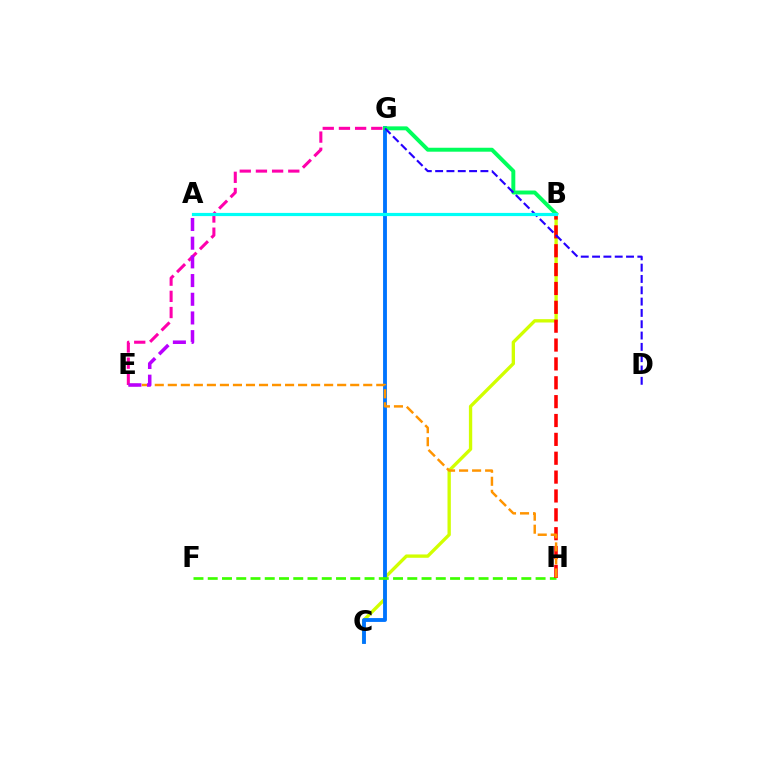{('E', 'G'): [{'color': '#ff00ac', 'line_style': 'dashed', 'thickness': 2.2}], ('B', 'C'): [{'color': '#d1ff00', 'line_style': 'solid', 'thickness': 2.4}], ('C', 'G'): [{'color': '#0074ff', 'line_style': 'solid', 'thickness': 2.77}], ('B', 'G'): [{'color': '#00ff5c', 'line_style': 'solid', 'thickness': 2.84}], ('F', 'H'): [{'color': '#3dff00', 'line_style': 'dashed', 'thickness': 1.94}], ('B', 'H'): [{'color': '#ff0000', 'line_style': 'dashed', 'thickness': 2.56}], ('E', 'H'): [{'color': '#ff9400', 'line_style': 'dashed', 'thickness': 1.77}], ('D', 'G'): [{'color': '#2500ff', 'line_style': 'dashed', 'thickness': 1.54}], ('A', 'B'): [{'color': '#00fff6', 'line_style': 'solid', 'thickness': 2.3}], ('A', 'E'): [{'color': '#b900ff', 'line_style': 'dashed', 'thickness': 2.54}]}